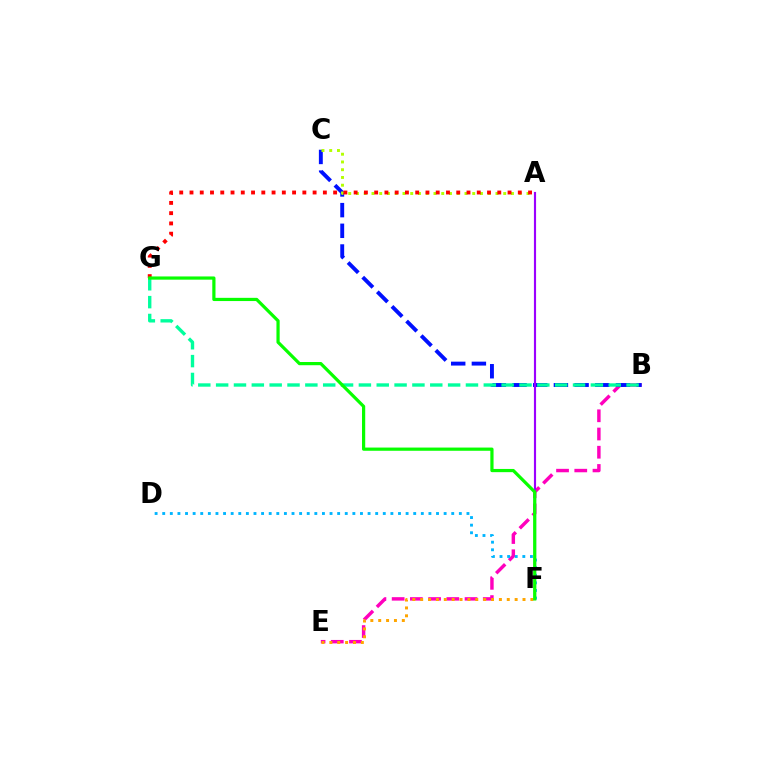{('B', 'E'): [{'color': '#ff00bd', 'line_style': 'dashed', 'thickness': 2.48}], ('B', 'C'): [{'color': '#0010ff', 'line_style': 'dashed', 'thickness': 2.81}], ('A', 'C'): [{'color': '#b3ff00', 'line_style': 'dotted', 'thickness': 2.11}], ('B', 'G'): [{'color': '#00ff9d', 'line_style': 'dashed', 'thickness': 2.42}], ('A', 'G'): [{'color': '#ff0000', 'line_style': 'dotted', 'thickness': 2.79}], ('A', 'F'): [{'color': '#9b00ff', 'line_style': 'solid', 'thickness': 1.55}], ('D', 'F'): [{'color': '#00b5ff', 'line_style': 'dotted', 'thickness': 2.07}], ('E', 'F'): [{'color': '#ffa500', 'line_style': 'dotted', 'thickness': 2.14}], ('F', 'G'): [{'color': '#08ff00', 'line_style': 'solid', 'thickness': 2.31}]}